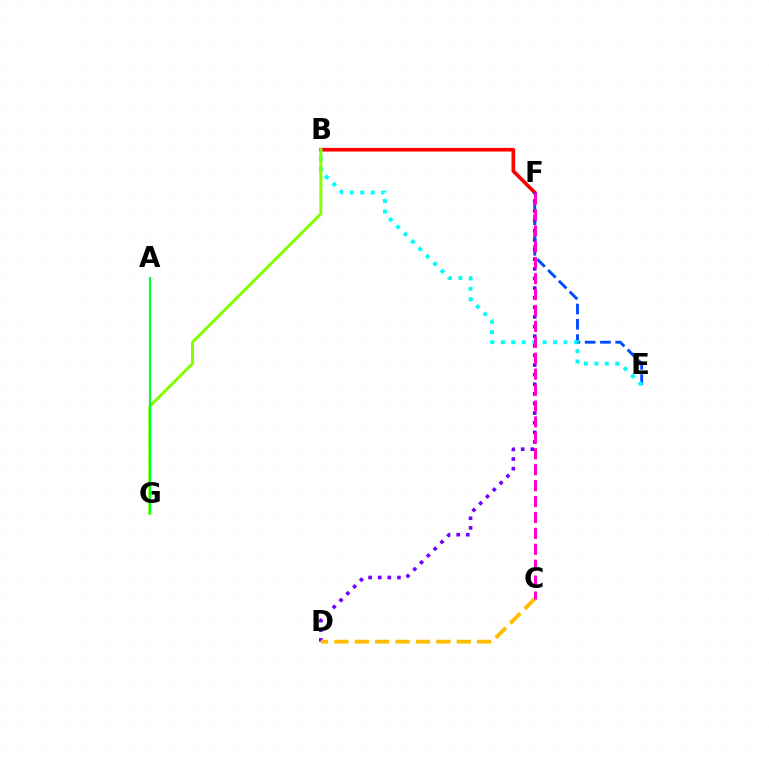{('B', 'F'): [{'color': '#ff0000', 'line_style': 'solid', 'thickness': 2.63}], ('D', 'F'): [{'color': '#7200ff', 'line_style': 'dotted', 'thickness': 2.61}], ('E', 'F'): [{'color': '#004bff', 'line_style': 'dashed', 'thickness': 2.08}], ('C', 'D'): [{'color': '#ffbd00', 'line_style': 'dashed', 'thickness': 2.77}], ('B', 'E'): [{'color': '#00fff6', 'line_style': 'dotted', 'thickness': 2.84}], ('B', 'G'): [{'color': '#84ff00', 'line_style': 'solid', 'thickness': 2.17}], ('A', 'G'): [{'color': '#00ff39', 'line_style': 'solid', 'thickness': 1.51}], ('C', 'F'): [{'color': '#ff00cf', 'line_style': 'dashed', 'thickness': 2.16}]}